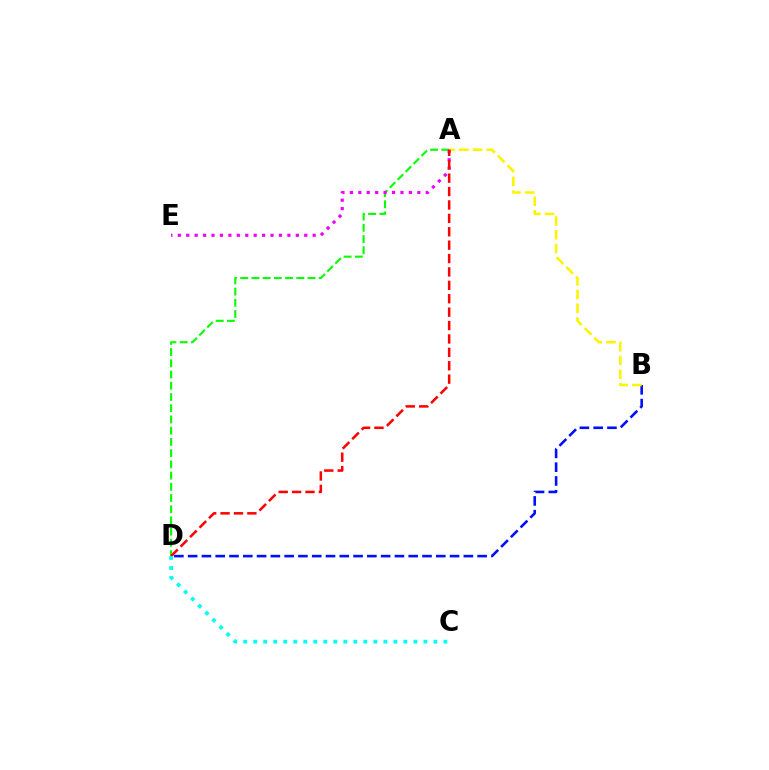{('B', 'D'): [{'color': '#0010ff', 'line_style': 'dashed', 'thickness': 1.87}], ('A', 'D'): [{'color': '#08ff00', 'line_style': 'dashed', 'thickness': 1.52}, {'color': '#ff0000', 'line_style': 'dashed', 'thickness': 1.82}], ('A', 'B'): [{'color': '#fcf500', 'line_style': 'dashed', 'thickness': 1.87}], ('A', 'E'): [{'color': '#ee00ff', 'line_style': 'dotted', 'thickness': 2.29}], ('C', 'D'): [{'color': '#00fff6', 'line_style': 'dotted', 'thickness': 2.72}]}